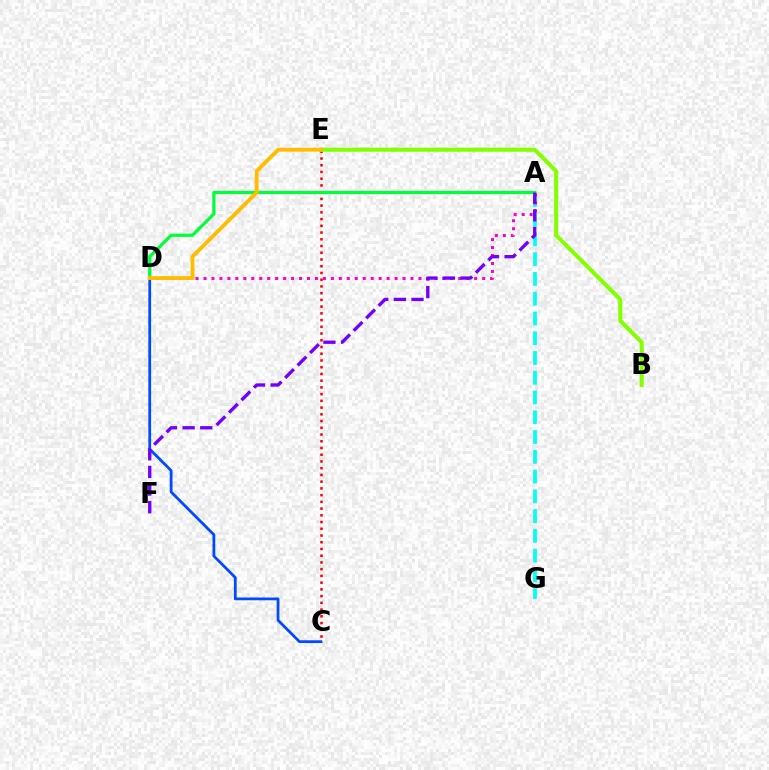{('A', 'G'): [{'color': '#00fff6', 'line_style': 'dashed', 'thickness': 2.68}], ('C', 'E'): [{'color': '#ff0000', 'line_style': 'dotted', 'thickness': 1.83}], ('A', 'D'): [{'color': '#ff00cf', 'line_style': 'dotted', 'thickness': 2.16}, {'color': '#00ff39', 'line_style': 'solid', 'thickness': 2.31}], ('B', 'E'): [{'color': '#84ff00', 'line_style': 'solid', 'thickness': 2.92}], ('C', 'D'): [{'color': '#004bff', 'line_style': 'solid', 'thickness': 2.0}], ('D', 'E'): [{'color': '#ffbd00', 'line_style': 'solid', 'thickness': 2.76}], ('A', 'F'): [{'color': '#7200ff', 'line_style': 'dashed', 'thickness': 2.39}]}